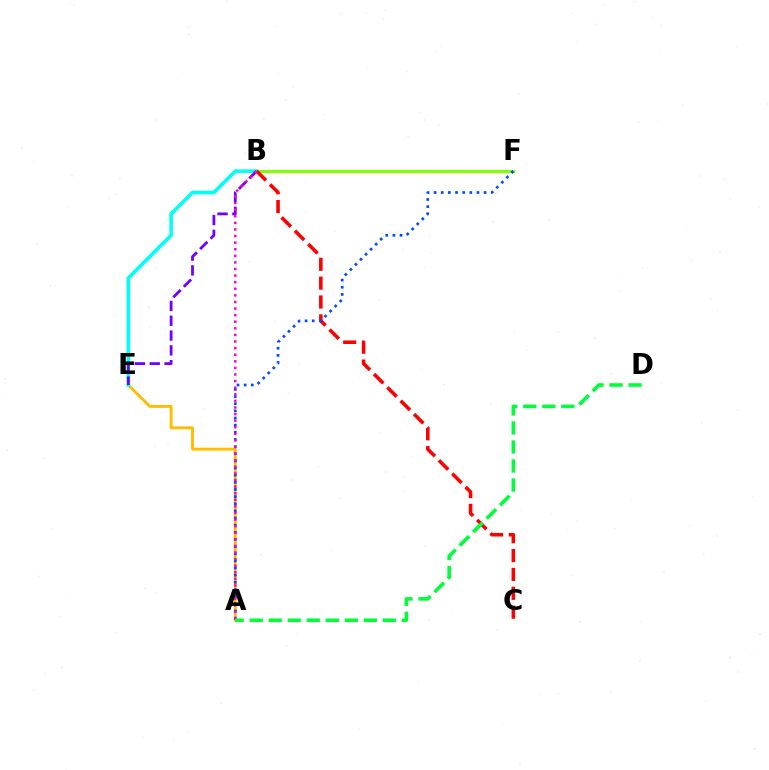{('B', 'F'): [{'color': '#84ff00', 'line_style': 'solid', 'thickness': 2.26}], ('A', 'E'): [{'color': '#ffbd00', 'line_style': 'solid', 'thickness': 2.08}], ('B', 'E'): [{'color': '#00fff6', 'line_style': 'solid', 'thickness': 2.6}, {'color': '#7200ff', 'line_style': 'dashed', 'thickness': 2.01}], ('B', 'C'): [{'color': '#ff0000', 'line_style': 'dashed', 'thickness': 2.56}], ('A', 'F'): [{'color': '#004bff', 'line_style': 'dotted', 'thickness': 1.94}], ('A', 'B'): [{'color': '#ff00cf', 'line_style': 'dotted', 'thickness': 1.79}], ('A', 'D'): [{'color': '#00ff39', 'line_style': 'dashed', 'thickness': 2.58}]}